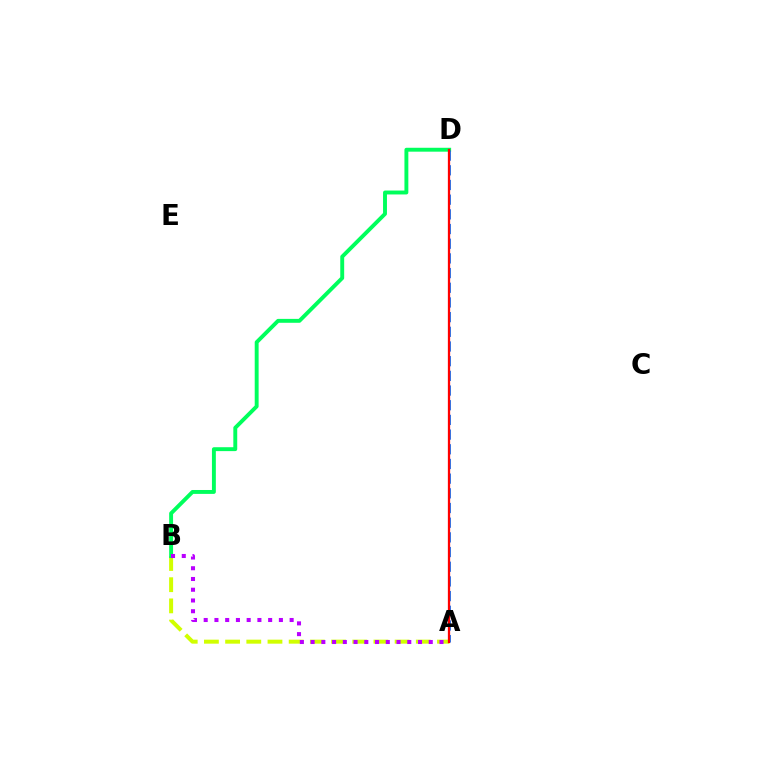{('A', 'B'): [{'color': '#d1ff00', 'line_style': 'dashed', 'thickness': 2.88}, {'color': '#b900ff', 'line_style': 'dotted', 'thickness': 2.92}], ('B', 'D'): [{'color': '#00ff5c', 'line_style': 'solid', 'thickness': 2.81}], ('A', 'D'): [{'color': '#0074ff', 'line_style': 'dashed', 'thickness': 1.99}, {'color': '#ff0000', 'line_style': 'solid', 'thickness': 1.64}]}